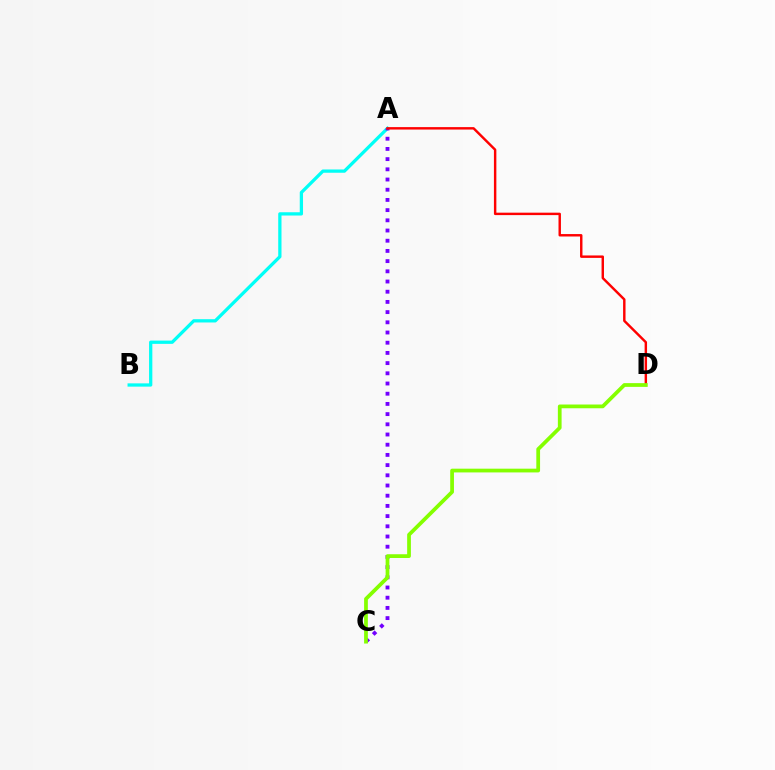{('A', 'B'): [{'color': '#00fff6', 'line_style': 'solid', 'thickness': 2.36}], ('A', 'C'): [{'color': '#7200ff', 'line_style': 'dotted', 'thickness': 2.77}], ('A', 'D'): [{'color': '#ff0000', 'line_style': 'solid', 'thickness': 1.75}], ('C', 'D'): [{'color': '#84ff00', 'line_style': 'solid', 'thickness': 2.7}]}